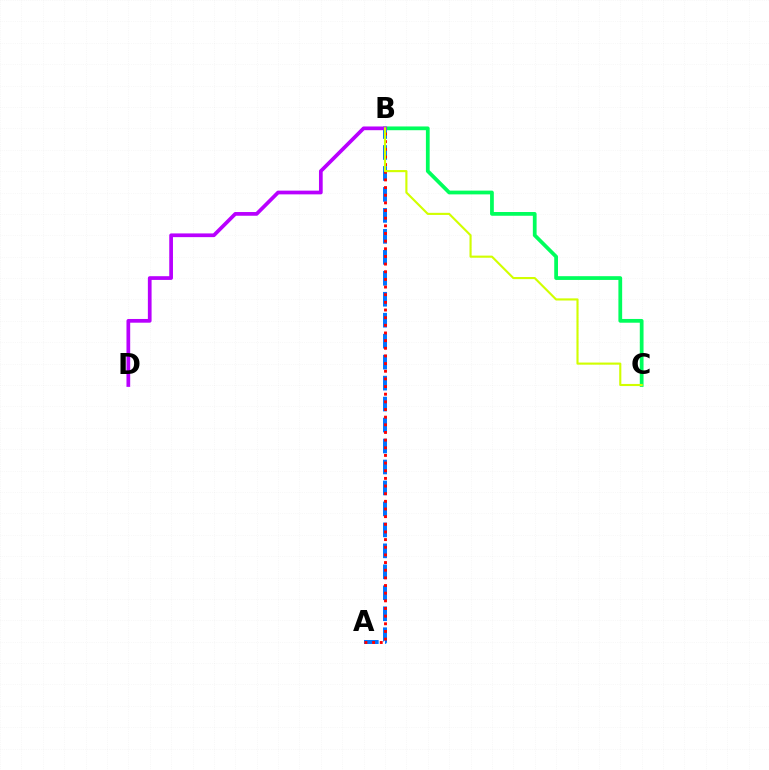{('A', 'B'): [{'color': '#0074ff', 'line_style': 'dashed', 'thickness': 2.85}, {'color': '#ff0000', 'line_style': 'dotted', 'thickness': 2.08}], ('B', 'C'): [{'color': '#00ff5c', 'line_style': 'solid', 'thickness': 2.7}, {'color': '#d1ff00', 'line_style': 'solid', 'thickness': 1.53}], ('B', 'D'): [{'color': '#b900ff', 'line_style': 'solid', 'thickness': 2.68}]}